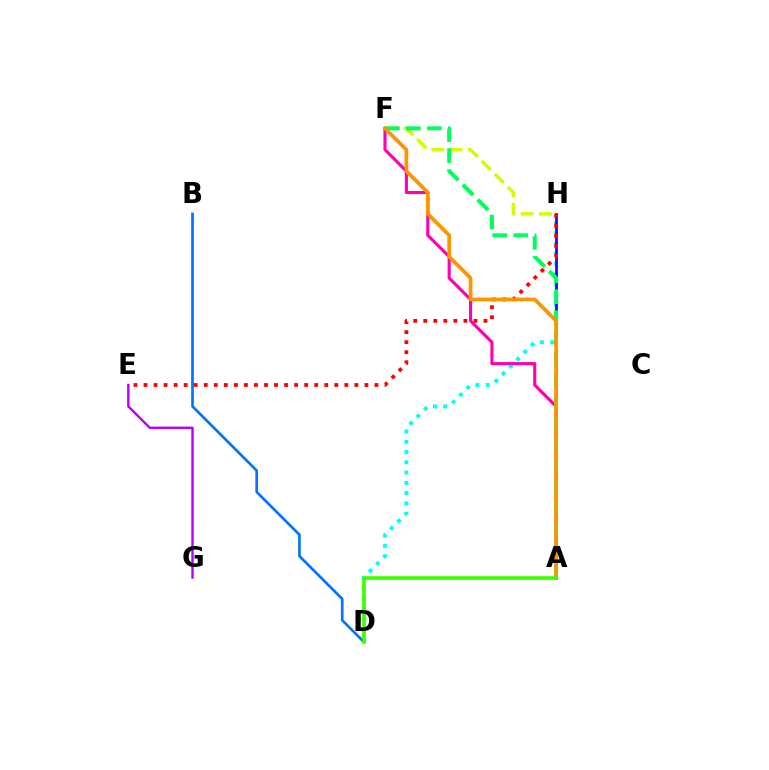{('F', 'H'): [{'color': '#d1ff00', 'line_style': 'dashed', 'thickness': 2.5}], ('D', 'H'): [{'color': '#00fff6', 'line_style': 'dotted', 'thickness': 2.79}], ('A', 'H'): [{'color': '#2500ff', 'line_style': 'solid', 'thickness': 1.97}], ('B', 'D'): [{'color': '#0074ff', 'line_style': 'solid', 'thickness': 1.92}], ('A', 'F'): [{'color': '#ff00ac', 'line_style': 'solid', 'thickness': 2.24}, {'color': '#00ff5c', 'line_style': 'dashed', 'thickness': 2.86}, {'color': '#ff9400', 'line_style': 'solid', 'thickness': 2.67}], ('E', 'H'): [{'color': '#ff0000', 'line_style': 'dotted', 'thickness': 2.73}], ('E', 'G'): [{'color': '#b900ff', 'line_style': 'solid', 'thickness': 1.73}], ('A', 'D'): [{'color': '#3dff00', 'line_style': 'solid', 'thickness': 2.63}]}